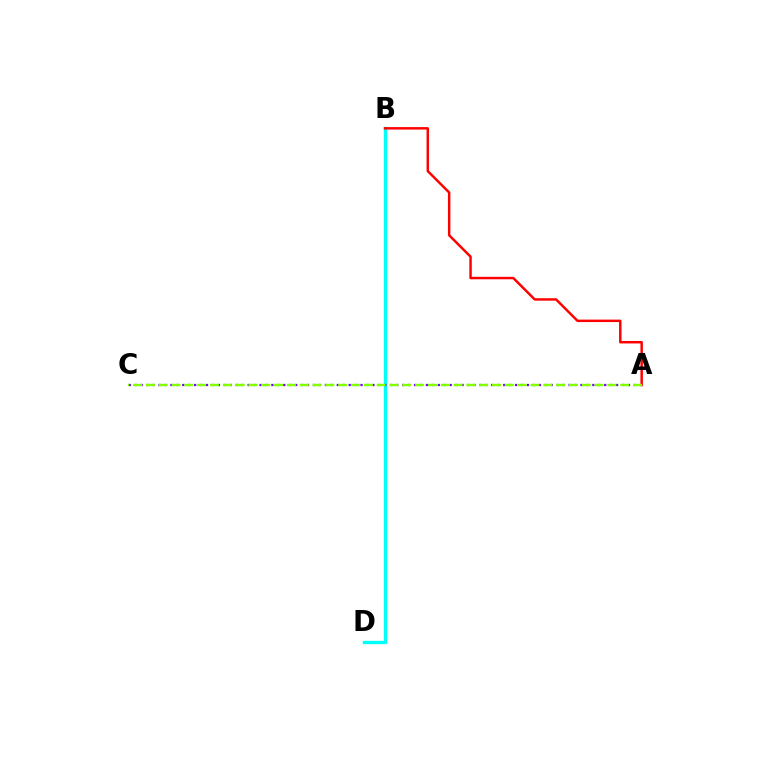{('B', 'D'): [{'color': '#00fff6', 'line_style': 'solid', 'thickness': 2.42}], ('A', 'C'): [{'color': '#7200ff', 'line_style': 'dotted', 'thickness': 1.61}, {'color': '#84ff00', 'line_style': 'dashed', 'thickness': 1.74}], ('A', 'B'): [{'color': '#ff0000', 'line_style': 'solid', 'thickness': 1.77}]}